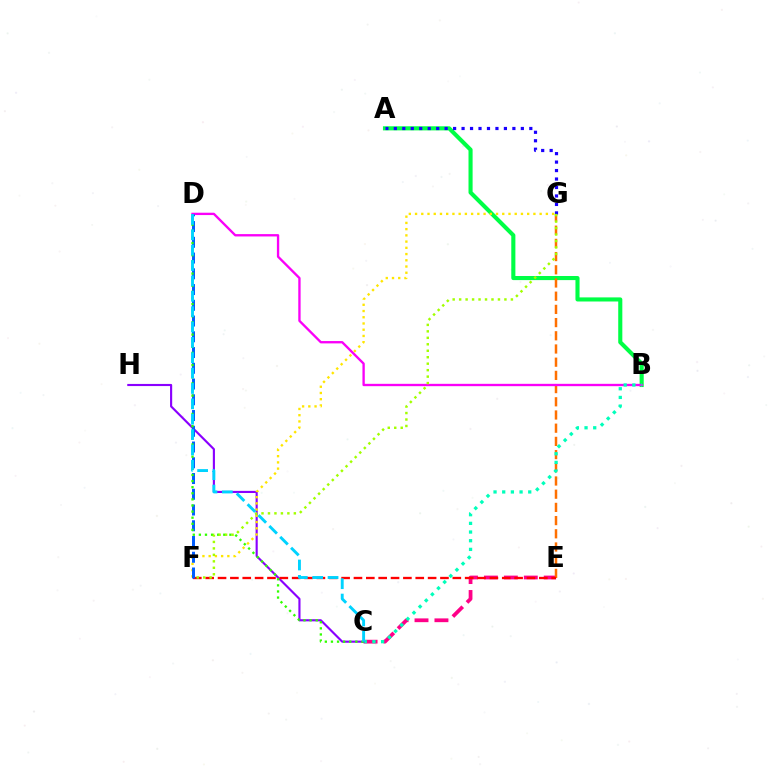{('C', 'E'): [{'color': '#ff0088', 'line_style': 'dashed', 'thickness': 2.71}], ('A', 'B'): [{'color': '#00ff45', 'line_style': 'solid', 'thickness': 2.95}], ('E', 'G'): [{'color': '#ff7000', 'line_style': 'dashed', 'thickness': 1.79}], ('B', 'D'): [{'color': '#fa00f9', 'line_style': 'solid', 'thickness': 1.69}], ('B', 'C'): [{'color': '#00ffbb', 'line_style': 'dotted', 'thickness': 2.36}], ('C', 'H'): [{'color': '#8a00ff', 'line_style': 'solid', 'thickness': 1.54}], ('F', 'G'): [{'color': '#ffe600', 'line_style': 'dotted', 'thickness': 1.69}, {'color': '#a2ff00', 'line_style': 'dotted', 'thickness': 1.76}], ('E', 'F'): [{'color': '#ff0000', 'line_style': 'dashed', 'thickness': 1.68}], ('D', 'F'): [{'color': '#005dff', 'line_style': 'dashed', 'thickness': 2.14}], ('C', 'D'): [{'color': '#31ff00', 'line_style': 'dotted', 'thickness': 1.66}, {'color': '#00d3ff', 'line_style': 'dashed', 'thickness': 2.09}], ('A', 'G'): [{'color': '#1900ff', 'line_style': 'dotted', 'thickness': 2.3}]}